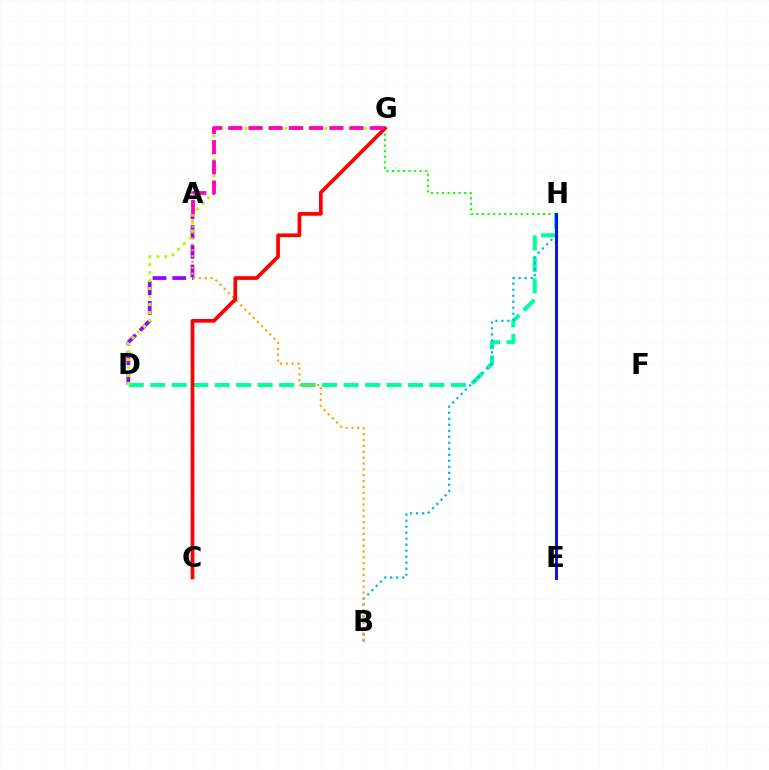{('A', 'D'): [{'color': '#9b00ff', 'line_style': 'dashed', 'thickness': 2.69}], ('D', 'H'): [{'color': '#00ff9d', 'line_style': 'dashed', 'thickness': 2.92}], ('G', 'H'): [{'color': '#08ff00', 'line_style': 'dotted', 'thickness': 1.51}], ('D', 'G'): [{'color': '#b3ff00', 'line_style': 'dotted', 'thickness': 2.17}], ('B', 'H'): [{'color': '#00b5ff', 'line_style': 'dotted', 'thickness': 1.63}], ('A', 'B'): [{'color': '#ffa500', 'line_style': 'dotted', 'thickness': 1.59}], ('C', 'G'): [{'color': '#ff0000', 'line_style': 'solid', 'thickness': 2.66}], ('A', 'G'): [{'color': '#ff00bd', 'line_style': 'dashed', 'thickness': 2.74}], ('E', 'H'): [{'color': '#0010ff', 'line_style': 'solid', 'thickness': 2.1}]}